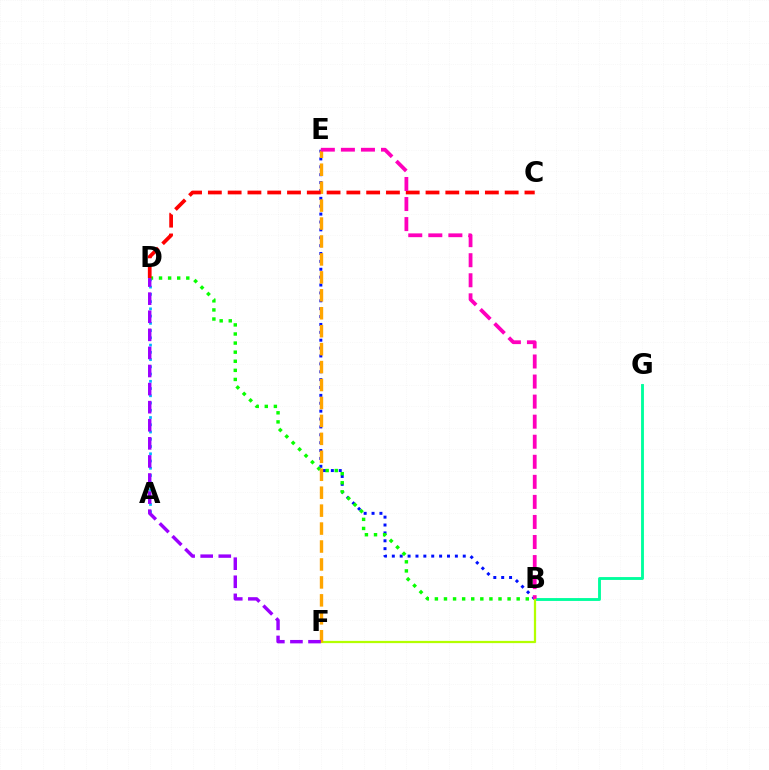{('B', 'G'): [{'color': '#00ff9d', 'line_style': 'solid', 'thickness': 2.06}], ('B', 'E'): [{'color': '#0010ff', 'line_style': 'dotted', 'thickness': 2.14}, {'color': '#ff00bd', 'line_style': 'dashed', 'thickness': 2.72}], ('A', 'D'): [{'color': '#00b5ff', 'line_style': 'dotted', 'thickness': 1.97}], ('B', 'D'): [{'color': '#08ff00', 'line_style': 'dotted', 'thickness': 2.47}], ('B', 'F'): [{'color': '#b3ff00', 'line_style': 'solid', 'thickness': 1.62}], ('E', 'F'): [{'color': '#ffa500', 'line_style': 'dashed', 'thickness': 2.44}], ('C', 'D'): [{'color': '#ff0000', 'line_style': 'dashed', 'thickness': 2.69}], ('D', 'F'): [{'color': '#9b00ff', 'line_style': 'dashed', 'thickness': 2.46}]}